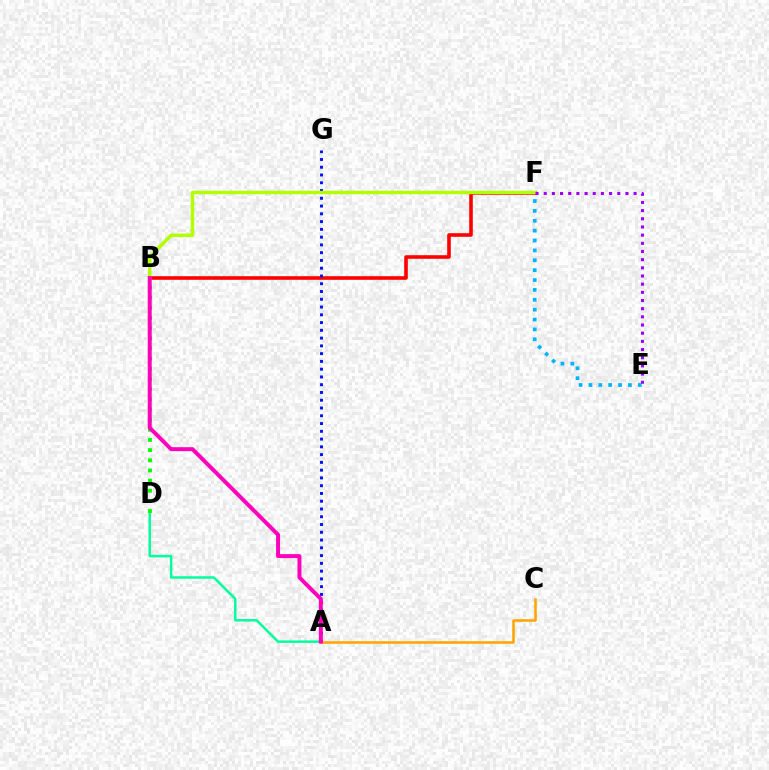{('B', 'F'): [{'color': '#ff0000', 'line_style': 'solid', 'thickness': 2.59}, {'color': '#b3ff00', 'line_style': 'solid', 'thickness': 2.49}], ('A', 'G'): [{'color': '#0010ff', 'line_style': 'dotted', 'thickness': 2.11}], ('A', 'D'): [{'color': '#00ff9d', 'line_style': 'solid', 'thickness': 1.79}], ('A', 'C'): [{'color': '#ffa500', 'line_style': 'solid', 'thickness': 1.83}], ('E', 'F'): [{'color': '#00b5ff', 'line_style': 'dotted', 'thickness': 2.68}, {'color': '#9b00ff', 'line_style': 'dotted', 'thickness': 2.22}], ('B', 'D'): [{'color': '#08ff00', 'line_style': 'dotted', 'thickness': 2.76}], ('A', 'B'): [{'color': '#ff00bd', 'line_style': 'solid', 'thickness': 2.85}]}